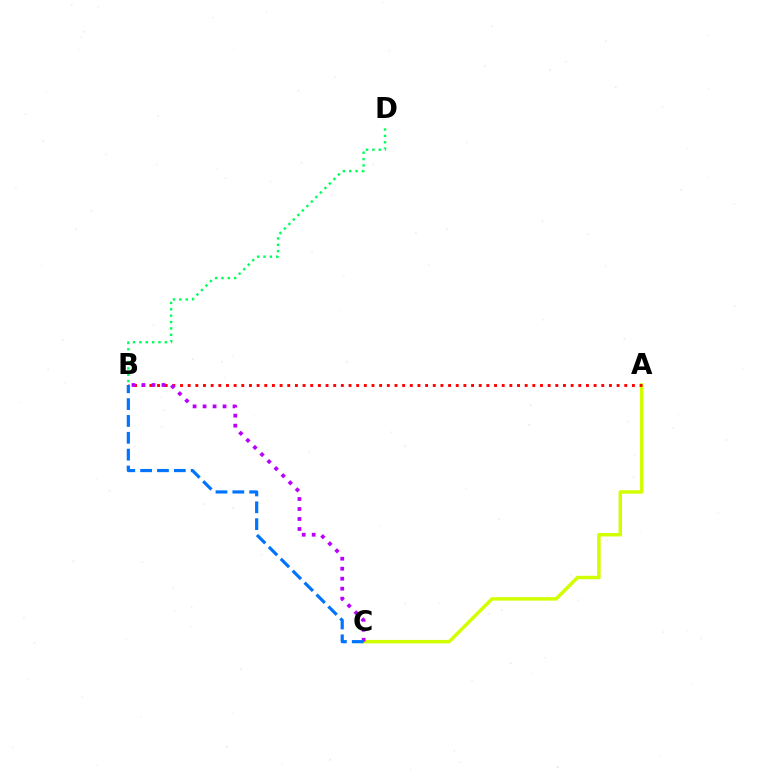{('A', 'C'): [{'color': '#d1ff00', 'line_style': 'solid', 'thickness': 2.5}], ('B', 'D'): [{'color': '#00ff5c', 'line_style': 'dotted', 'thickness': 1.73}], ('A', 'B'): [{'color': '#ff0000', 'line_style': 'dotted', 'thickness': 2.08}], ('B', 'C'): [{'color': '#b900ff', 'line_style': 'dotted', 'thickness': 2.72}, {'color': '#0074ff', 'line_style': 'dashed', 'thickness': 2.29}]}